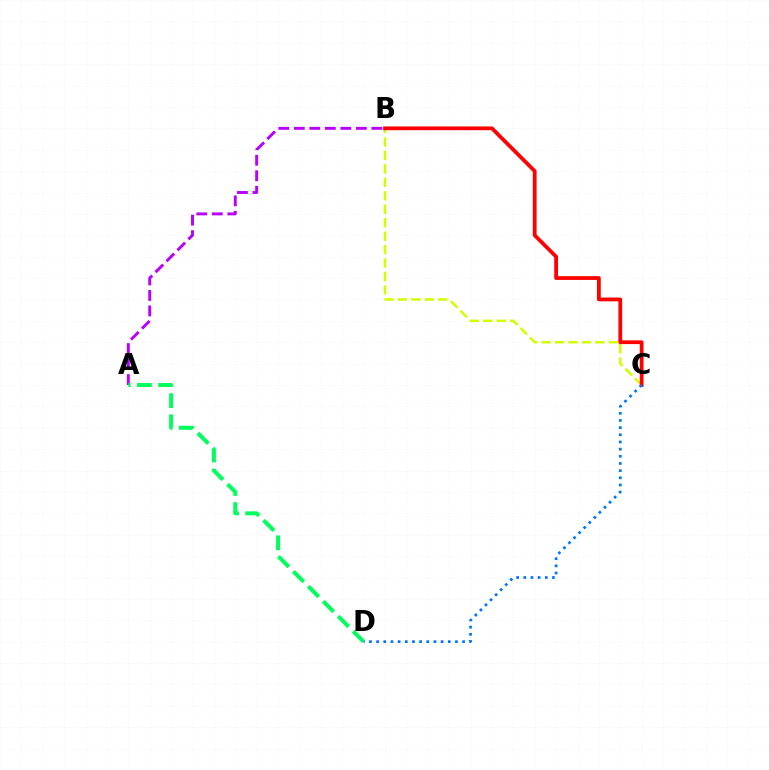{('A', 'B'): [{'color': '#b900ff', 'line_style': 'dashed', 'thickness': 2.11}], ('B', 'C'): [{'color': '#d1ff00', 'line_style': 'dashed', 'thickness': 1.83}, {'color': '#ff0000', 'line_style': 'solid', 'thickness': 2.71}], ('A', 'D'): [{'color': '#00ff5c', 'line_style': 'dashed', 'thickness': 2.87}], ('C', 'D'): [{'color': '#0074ff', 'line_style': 'dotted', 'thickness': 1.95}]}